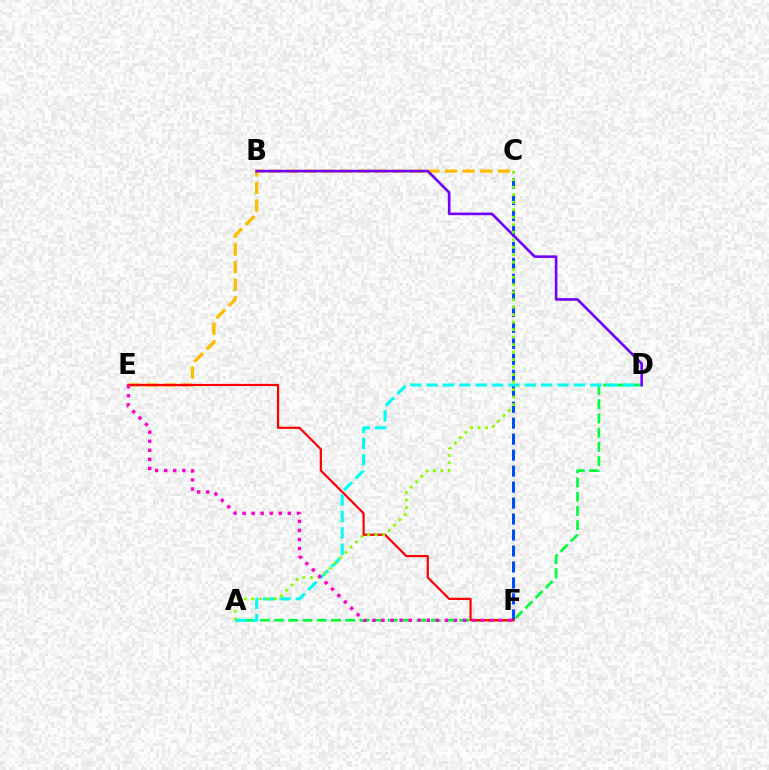{('C', 'E'): [{'color': '#ffbd00', 'line_style': 'dashed', 'thickness': 2.39}], ('A', 'D'): [{'color': '#00ff39', 'line_style': 'dashed', 'thickness': 1.93}, {'color': '#00fff6', 'line_style': 'dashed', 'thickness': 2.22}], ('C', 'F'): [{'color': '#004bff', 'line_style': 'dashed', 'thickness': 2.17}], ('E', 'F'): [{'color': '#ff0000', 'line_style': 'solid', 'thickness': 1.59}, {'color': '#ff00cf', 'line_style': 'dotted', 'thickness': 2.46}], ('B', 'D'): [{'color': '#7200ff', 'line_style': 'solid', 'thickness': 1.89}], ('A', 'C'): [{'color': '#84ff00', 'line_style': 'dotted', 'thickness': 2.04}]}